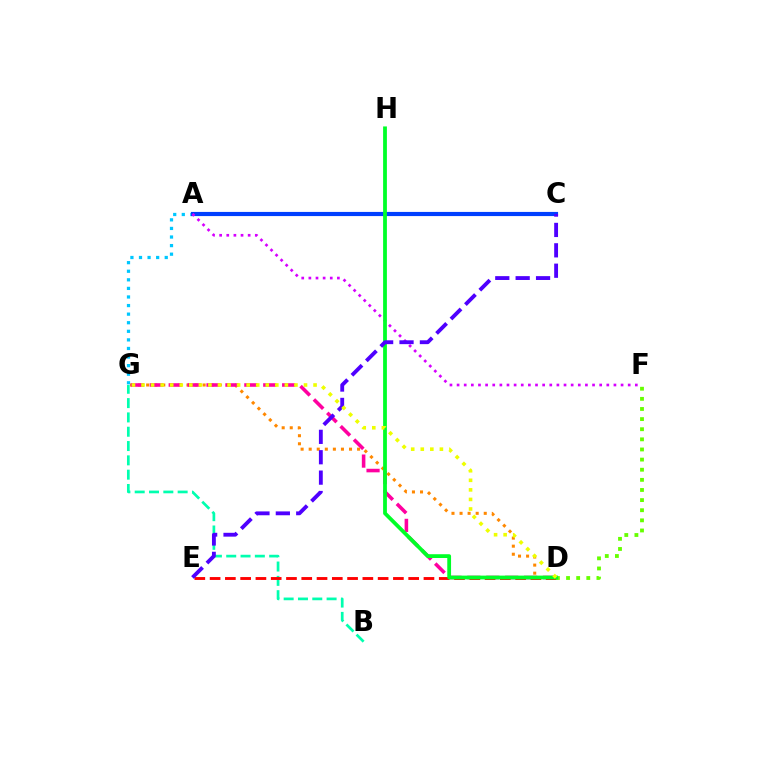{('D', 'G'): [{'color': '#ff8800', 'line_style': 'dotted', 'thickness': 2.19}, {'color': '#ff00a0', 'line_style': 'dashed', 'thickness': 2.57}, {'color': '#eeff00', 'line_style': 'dotted', 'thickness': 2.6}], ('A', 'G'): [{'color': '#00c7ff', 'line_style': 'dotted', 'thickness': 2.33}], ('A', 'C'): [{'color': '#003fff', 'line_style': 'solid', 'thickness': 2.99}], ('B', 'G'): [{'color': '#00ffaf', 'line_style': 'dashed', 'thickness': 1.94}], ('D', 'E'): [{'color': '#ff0000', 'line_style': 'dashed', 'thickness': 2.08}], ('A', 'F'): [{'color': '#d600ff', 'line_style': 'dotted', 'thickness': 1.94}], ('D', 'F'): [{'color': '#66ff00', 'line_style': 'dotted', 'thickness': 2.75}], ('D', 'H'): [{'color': '#00ff27', 'line_style': 'solid', 'thickness': 2.72}], ('C', 'E'): [{'color': '#4f00ff', 'line_style': 'dashed', 'thickness': 2.77}]}